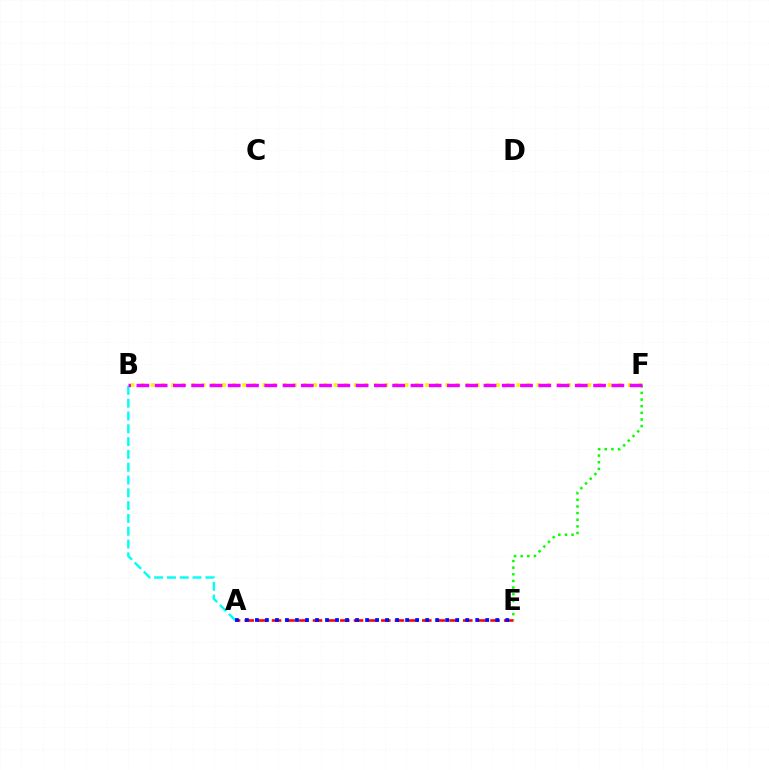{('A', 'B'): [{'color': '#00fff6', 'line_style': 'dashed', 'thickness': 1.74}], ('B', 'F'): [{'color': '#fcf500', 'line_style': 'dotted', 'thickness': 2.76}, {'color': '#ee00ff', 'line_style': 'dashed', 'thickness': 2.48}], ('E', 'F'): [{'color': '#08ff00', 'line_style': 'dotted', 'thickness': 1.8}], ('A', 'E'): [{'color': '#ff0000', 'line_style': 'dashed', 'thickness': 1.86}, {'color': '#0010ff', 'line_style': 'dotted', 'thickness': 2.72}]}